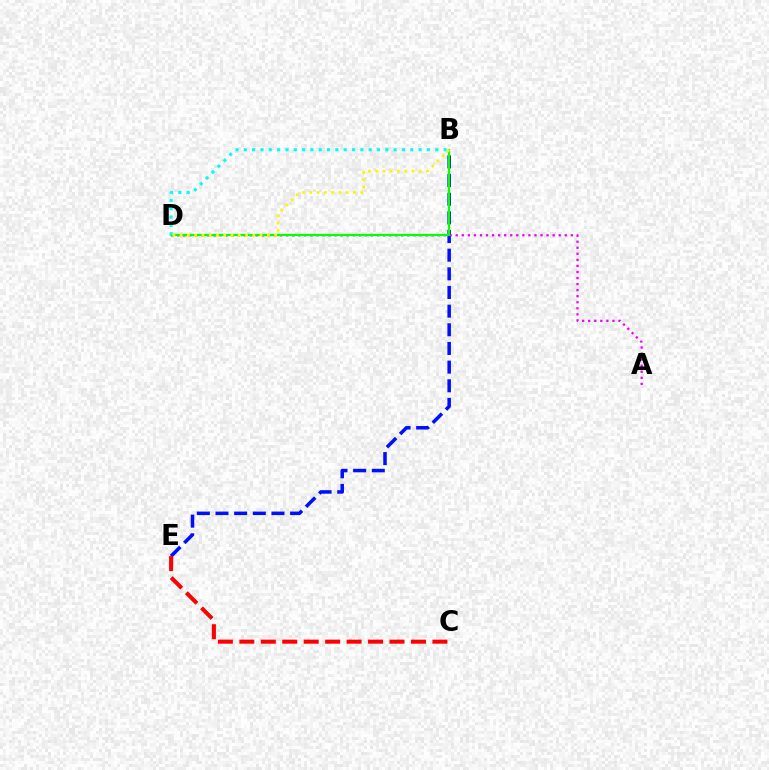{('B', 'E'): [{'color': '#0010ff', 'line_style': 'dashed', 'thickness': 2.53}], ('A', 'D'): [{'color': '#ee00ff', 'line_style': 'dotted', 'thickness': 1.65}], ('B', 'D'): [{'color': '#08ff00', 'line_style': 'solid', 'thickness': 1.62}, {'color': '#00fff6', 'line_style': 'dotted', 'thickness': 2.26}, {'color': '#fcf500', 'line_style': 'dotted', 'thickness': 1.98}], ('C', 'E'): [{'color': '#ff0000', 'line_style': 'dashed', 'thickness': 2.91}]}